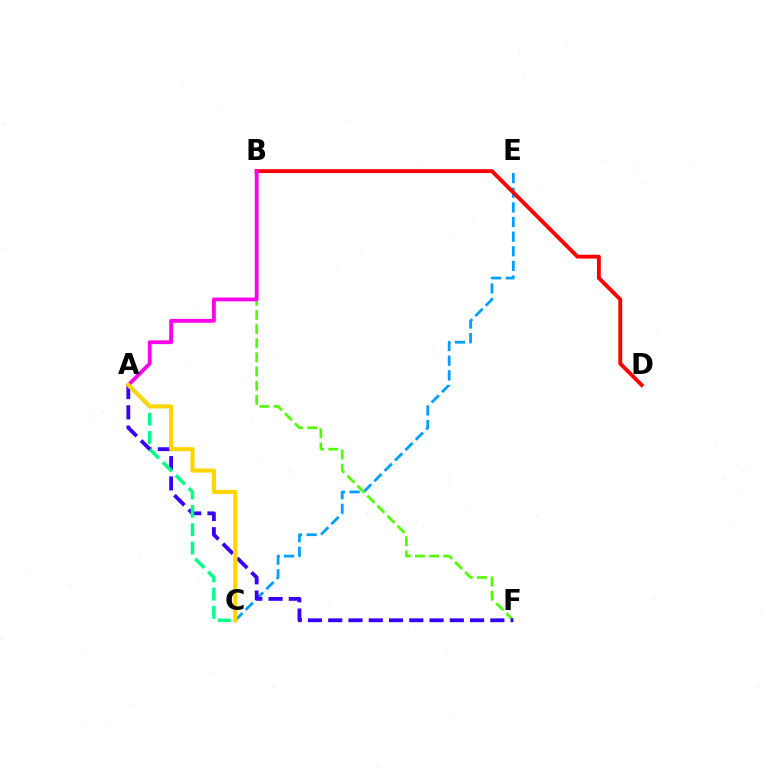{('C', 'E'): [{'color': '#009eff', 'line_style': 'dashed', 'thickness': 1.99}], ('B', 'D'): [{'color': '#ff0000', 'line_style': 'solid', 'thickness': 2.78}], ('B', 'F'): [{'color': '#4fff00', 'line_style': 'dashed', 'thickness': 1.93}], ('A', 'F'): [{'color': '#3700ff', 'line_style': 'dashed', 'thickness': 2.75}], ('A', 'B'): [{'color': '#ff00ed', 'line_style': 'solid', 'thickness': 2.75}], ('A', 'C'): [{'color': '#00ff86', 'line_style': 'dashed', 'thickness': 2.49}, {'color': '#ffd500', 'line_style': 'solid', 'thickness': 2.96}]}